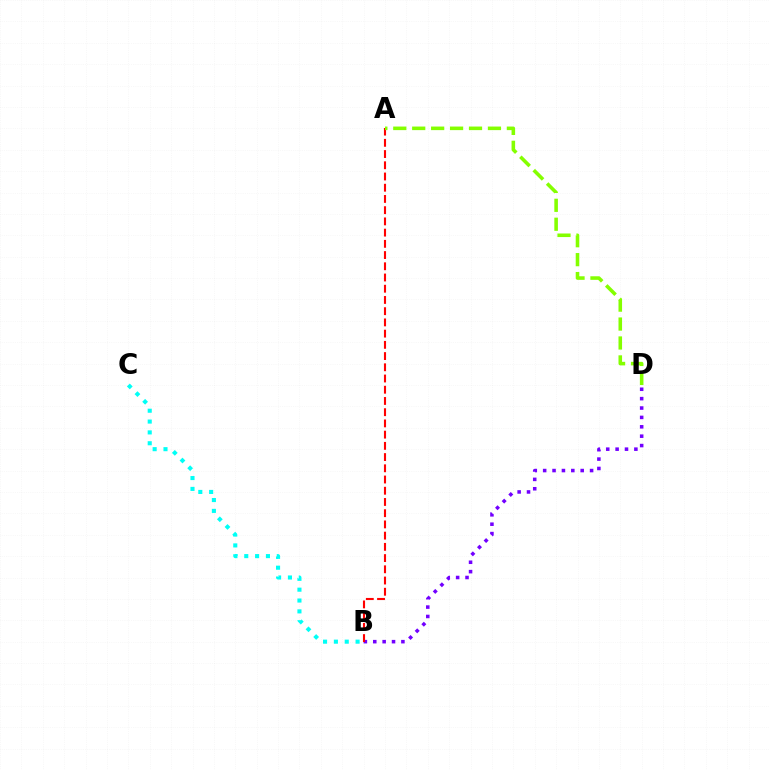{('B', 'D'): [{'color': '#7200ff', 'line_style': 'dotted', 'thickness': 2.55}], ('B', 'C'): [{'color': '#00fff6', 'line_style': 'dotted', 'thickness': 2.95}], ('A', 'B'): [{'color': '#ff0000', 'line_style': 'dashed', 'thickness': 1.52}], ('A', 'D'): [{'color': '#84ff00', 'line_style': 'dashed', 'thickness': 2.57}]}